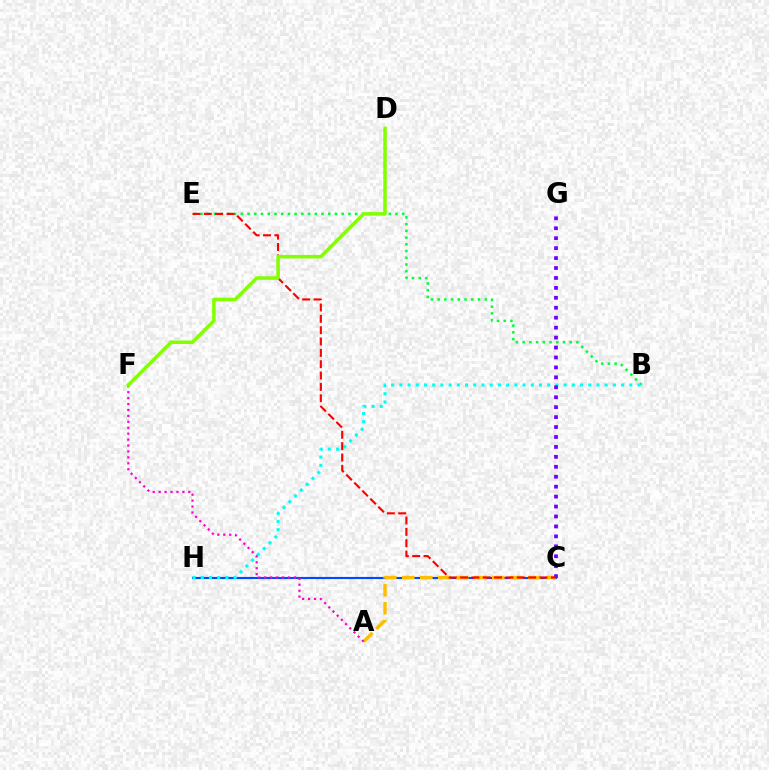{('B', 'E'): [{'color': '#00ff39', 'line_style': 'dotted', 'thickness': 1.83}], ('C', 'H'): [{'color': '#004bff', 'line_style': 'solid', 'thickness': 1.55}], ('A', 'C'): [{'color': '#ffbd00', 'line_style': 'dashed', 'thickness': 2.45}], ('B', 'H'): [{'color': '#00fff6', 'line_style': 'dotted', 'thickness': 2.23}], ('C', 'G'): [{'color': '#7200ff', 'line_style': 'dotted', 'thickness': 2.7}], ('C', 'E'): [{'color': '#ff0000', 'line_style': 'dashed', 'thickness': 1.54}], ('A', 'F'): [{'color': '#ff00cf', 'line_style': 'dotted', 'thickness': 1.61}], ('D', 'F'): [{'color': '#84ff00', 'line_style': 'solid', 'thickness': 2.53}]}